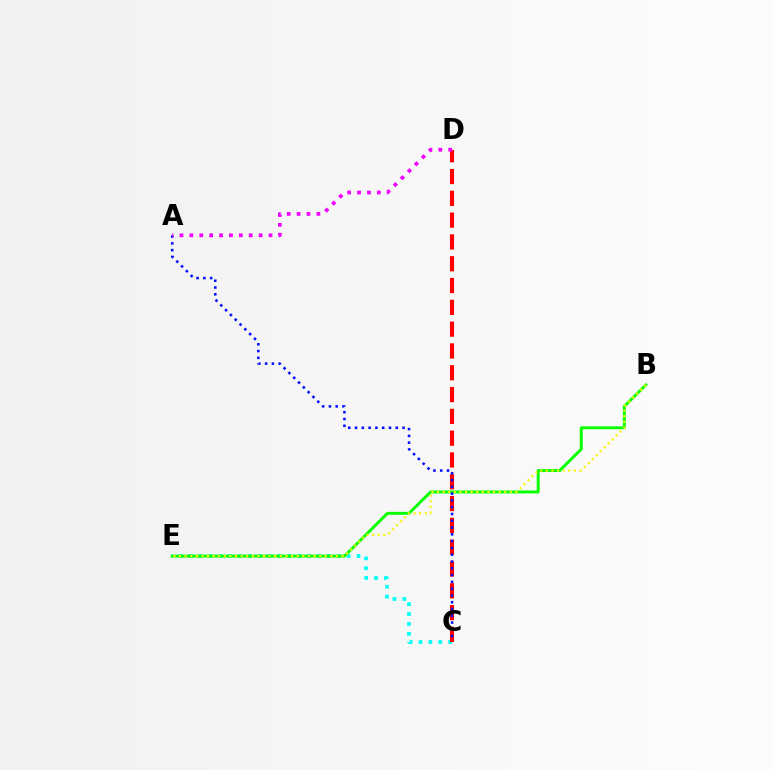{('C', 'E'): [{'color': '#00fff6', 'line_style': 'dotted', 'thickness': 2.68}], ('C', 'D'): [{'color': '#ff0000', 'line_style': 'dashed', 'thickness': 2.96}], ('B', 'E'): [{'color': '#08ff00', 'line_style': 'solid', 'thickness': 2.12}, {'color': '#fcf500', 'line_style': 'dotted', 'thickness': 1.52}], ('A', 'C'): [{'color': '#0010ff', 'line_style': 'dotted', 'thickness': 1.84}], ('A', 'D'): [{'color': '#ee00ff', 'line_style': 'dotted', 'thickness': 2.69}]}